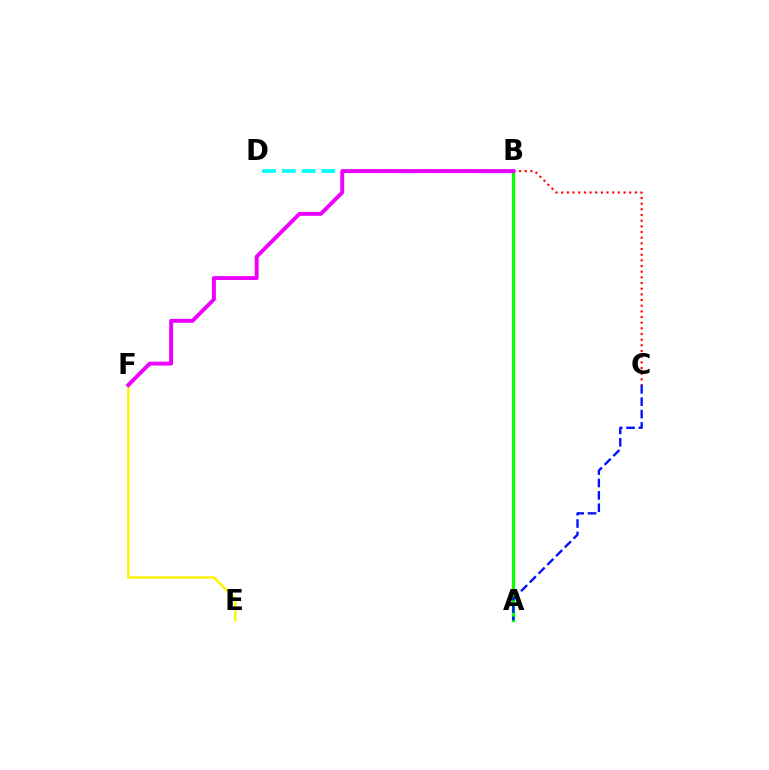{('E', 'F'): [{'color': '#fcf500', 'line_style': 'solid', 'thickness': 1.76}], ('A', 'B'): [{'color': '#08ff00', 'line_style': 'solid', 'thickness': 2.35}], ('B', 'D'): [{'color': '#00fff6', 'line_style': 'dashed', 'thickness': 2.68}], ('B', 'C'): [{'color': '#ff0000', 'line_style': 'dotted', 'thickness': 1.54}], ('A', 'C'): [{'color': '#0010ff', 'line_style': 'dashed', 'thickness': 1.68}], ('B', 'F'): [{'color': '#ee00ff', 'line_style': 'solid', 'thickness': 2.82}]}